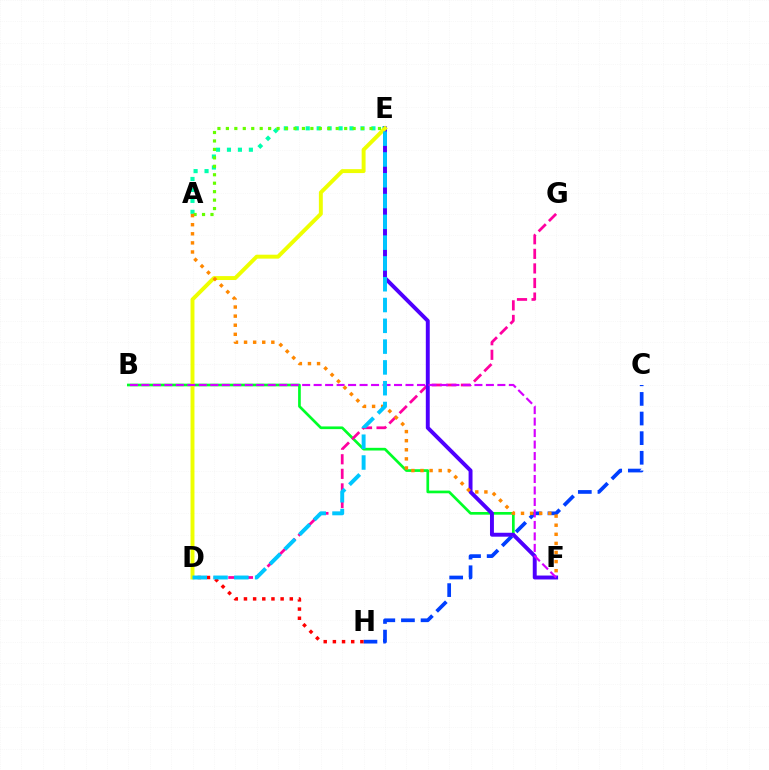{('A', 'E'): [{'color': '#00ffaf', 'line_style': 'dotted', 'thickness': 2.98}, {'color': '#66ff00', 'line_style': 'dotted', 'thickness': 2.3}], ('C', 'H'): [{'color': '#003fff', 'line_style': 'dashed', 'thickness': 2.67}], ('B', 'F'): [{'color': '#00ff27', 'line_style': 'solid', 'thickness': 1.94}, {'color': '#d600ff', 'line_style': 'dashed', 'thickness': 1.56}], ('D', 'G'): [{'color': '#ff00a0', 'line_style': 'dashed', 'thickness': 1.98}], ('E', 'F'): [{'color': '#4f00ff', 'line_style': 'solid', 'thickness': 2.82}], ('D', 'E'): [{'color': '#eeff00', 'line_style': 'solid', 'thickness': 2.83}, {'color': '#00c7ff', 'line_style': 'dashed', 'thickness': 2.82}], ('D', 'H'): [{'color': '#ff0000', 'line_style': 'dotted', 'thickness': 2.49}], ('A', 'F'): [{'color': '#ff8800', 'line_style': 'dotted', 'thickness': 2.47}]}